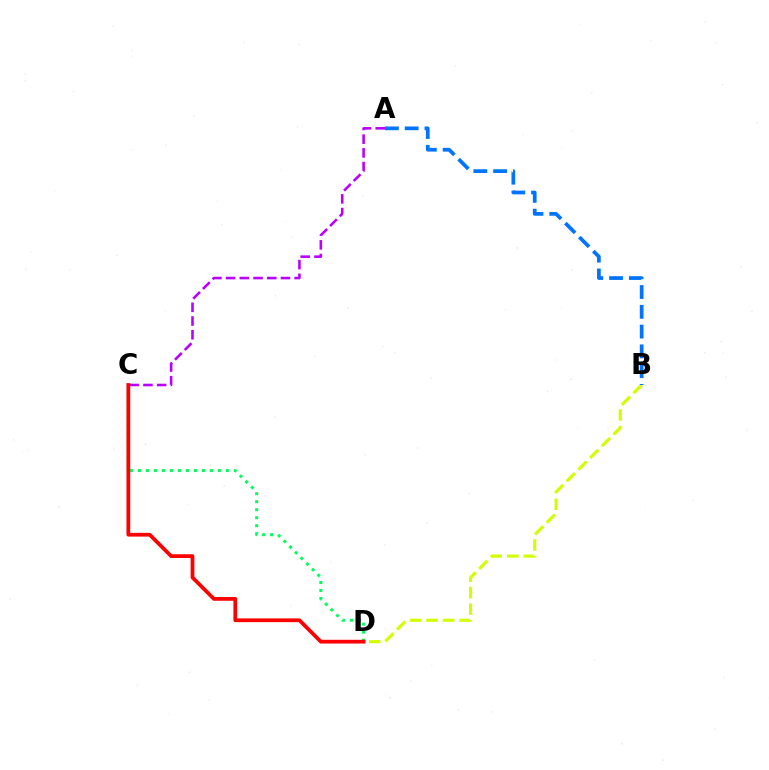{('B', 'D'): [{'color': '#d1ff00', 'line_style': 'dashed', 'thickness': 2.25}], ('C', 'D'): [{'color': '#00ff5c', 'line_style': 'dotted', 'thickness': 2.17}, {'color': '#ff0000', 'line_style': 'solid', 'thickness': 2.7}], ('A', 'B'): [{'color': '#0074ff', 'line_style': 'dashed', 'thickness': 2.69}], ('A', 'C'): [{'color': '#b900ff', 'line_style': 'dashed', 'thickness': 1.86}]}